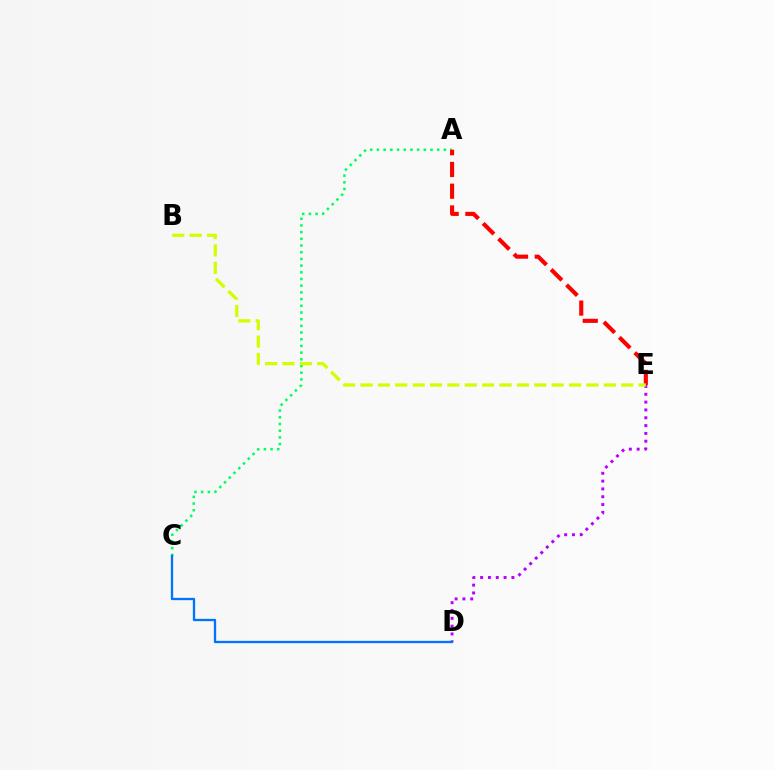{('D', 'E'): [{'color': '#b900ff', 'line_style': 'dotted', 'thickness': 2.12}], ('A', 'C'): [{'color': '#00ff5c', 'line_style': 'dotted', 'thickness': 1.82}], ('C', 'D'): [{'color': '#0074ff', 'line_style': 'solid', 'thickness': 1.66}], ('A', 'E'): [{'color': '#ff0000', 'line_style': 'dashed', 'thickness': 2.95}], ('B', 'E'): [{'color': '#d1ff00', 'line_style': 'dashed', 'thickness': 2.36}]}